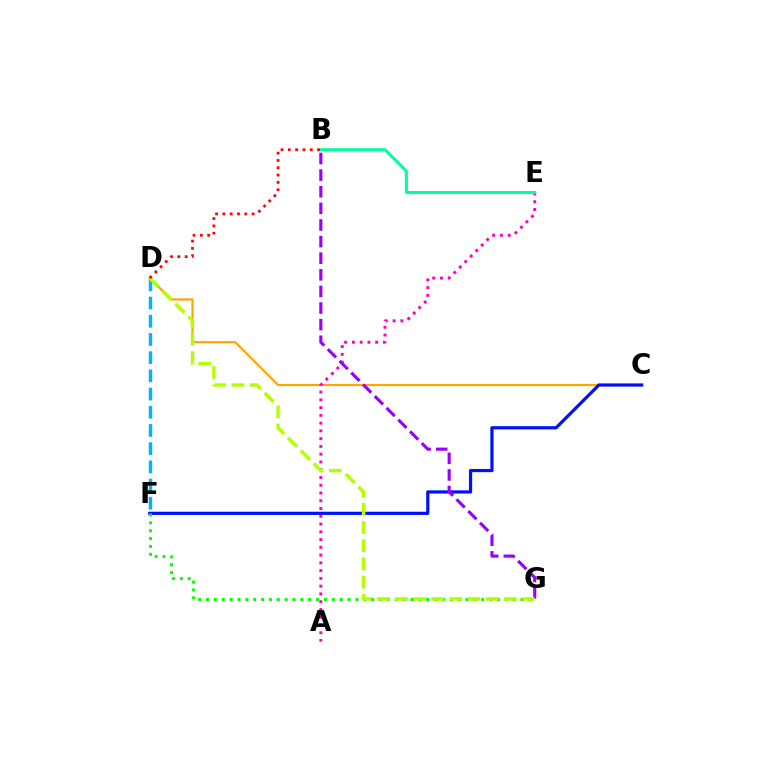{('C', 'D'): [{'color': '#ffa500', 'line_style': 'solid', 'thickness': 1.58}], ('C', 'F'): [{'color': '#0010ff', 'line_style': 'solid', 'thickness': 2.3}], ('A', 'E'): [{'color': '#ff00bd', 'line_style': 'dotted', 'thickness': 2.11}], ('D', 'F'): [{'color': '#00b5ff', 'line_style': 'dashed', 'thickness': 2.47}], ('B', 'E'): [{'color': '#00ff9d', 'line_style': 'solid', 'thickness': 2.18}], ('F', 'G'): [{'color': '#08ff00', 'line_style': 'dotted', 'thickness': 2.14}], ('B', 'G'): [{'color': '#9b00ff', 'line_style': 'dashed', 'thickness': 2.26}], ('D', 'G'): [{'color': '#b3ff00', 'line_style': 'dashed', 'thickness': 2.47}], ('B', 'D'): [{'color': '#ff0000', 'line_style': 'dotted', 'thickness': 1.99}]}